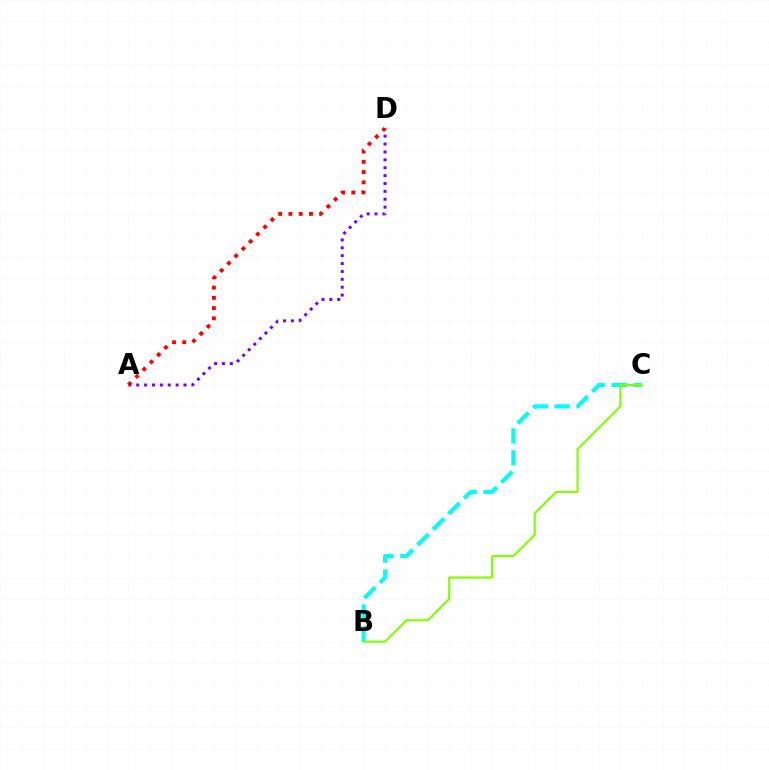{('B', 'C'): [{'color': '#00fff6', 'line_style': 'dashed', 'thickness': 2.98}, {'color': '#84ff00', 'line_style': 'solid', 'thickness': 1.54}], ('A', 'D'): [{'color': '#7200ff', 'line_style': 'dotted', 'thickness': 2.14}, {'color': '#ff0000', 'line_style': 'dotted', 'thickness': 2.78}]}